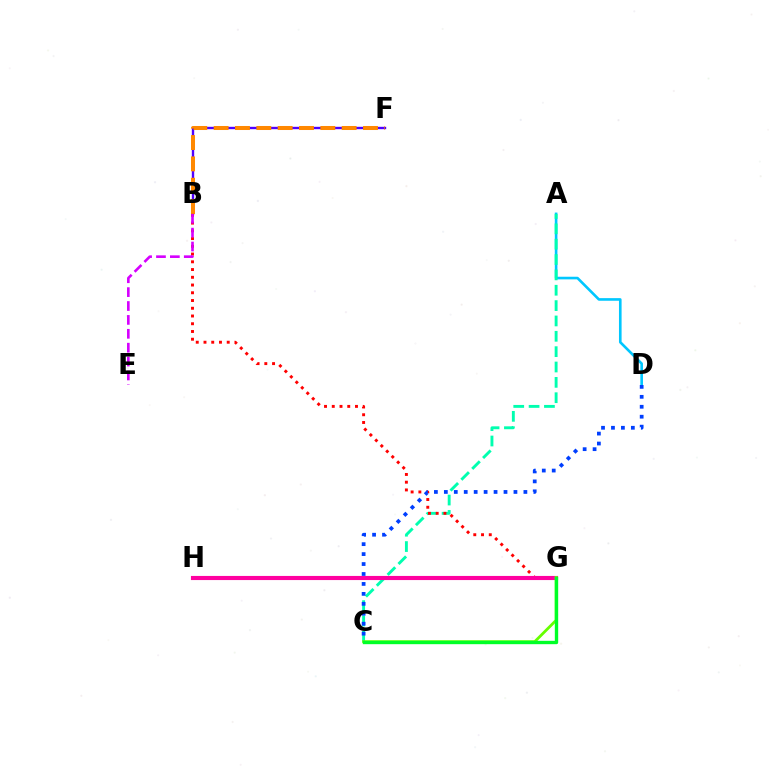{('B', 'F'): [{'color': '#4f00ff', 'line_style': 'solid', 'thickness': 1.71}, {'color': '#ff8800', 'line_style': 'dashed', 'thickness': 2.9}], ('A', 'D'): [{'color': '#00c7ff', 'line_style': 'solid', 'thickness': 1.89}], ('A', 'C'): [{'color': '#00ffaf', 'line_style': 'dashed', 'thickness': 2.09}], ('B', 'G'): [{'color': '#ff0000', 'line_style': 'dotted', 'thickness': 2.1}], ('G', 'H'): [{'color': '#eeff00', 'line_style': 'dashed', 'thickness': 2.53}, {'color': '#ff00a0', 'line_style': 'solid', 'thickness': 2.97}], ('B', 'E'): [{'color': '#d600ff', 'line_style': 'dashed', 'thickness': 1.89}], ('C', 'G'): [{'color': '#66ff00', 'line_style': 'solid', 'thickness': 2.01}, {'color': '#00ff27', 'line_style': 'solid', 'thickness': 2.42}], ('C', 'D'): [{'color': '#003fff', 'line_style': 'dotted', 'thickness': 2.7}]}